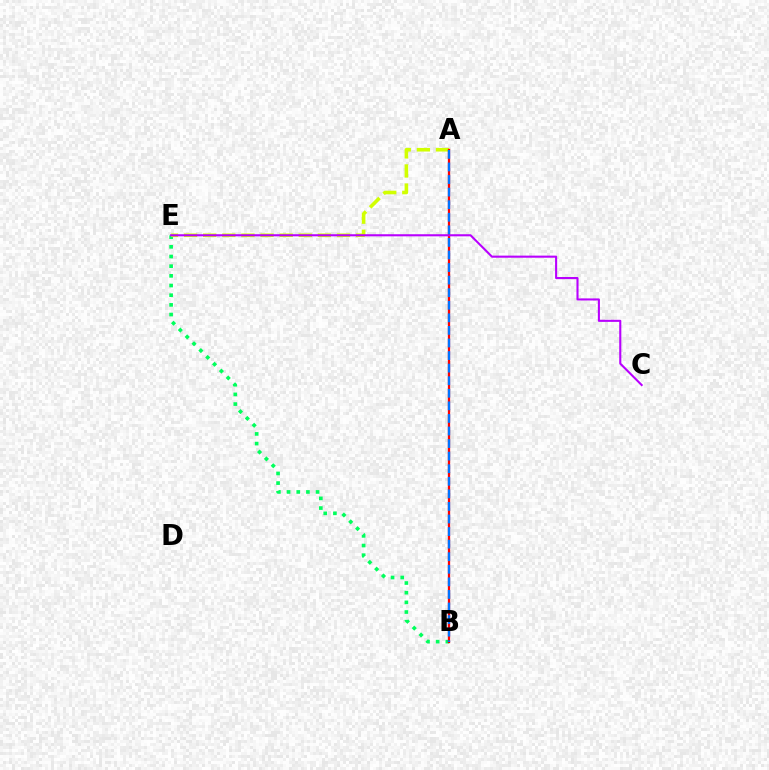{('B', 'E'): [{'color': '#00ff5c', 'line_style': 'dotted', 'thickness': 2.63}], ('A', 'E'): [{'color': '#d1ff00', 'line_style': 'dashed', 'thickness': 2.6}], ('A', 'B'): [{'color': '#ff0000', 'line_style': 'solid', 'thickness': 1.65}, {'color': '#0074ff', 'line_style': 'dashed', 'thickness': 1.71}], ('C', 'E'): [{'color': '#b900ff', 'line_style': 'solid', 'thickness': 1.51}]}